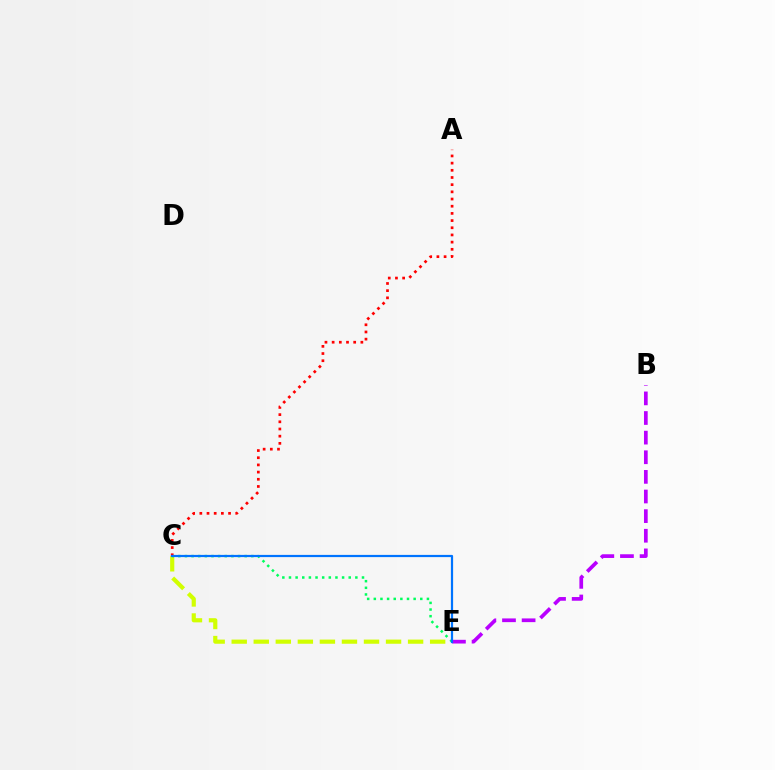{('C', 'E'): [{'color': '#d1ff00', 'line_style': 'dashed', 'thickness': 3.0}, {'color': '#00ff5c', 'line_style': 'dotted', 'thickness': 1.8}, {'color': '#0074ff', 'line_style': 'solid', 'thickness': 1.59}], ('B', 'E'): [{'color': '#b900ff', 'line_style': 'dashed', 'thickness': 2.67}], ('A', 'C'): [{'color': '#ff0000', 'line_style': 'dotted', 'thickness': 1.95}]}